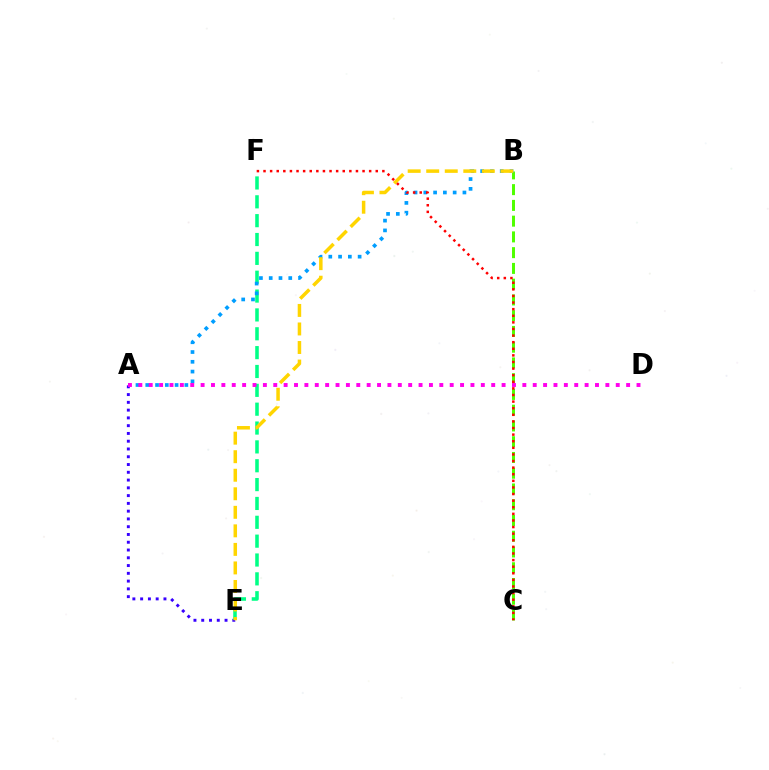{('A', 'E'): [{'color': '#3700ff', 'line_style': 'dotted', 'thickness': 2.11}], ('B', 'C'): [{'color': '#4fff00', 'line_style': 'dashed', 'thickness': 2.14}], ('E', 'F'): [{'color': '#00ff86', 'line_style': 'dashed', 'thickness': 2.56}], ('A', 'B'): [{'color': '#009eff', 'line_style': 'dotted', 'thickness': 2.66}], ('B', 'E'): [{'color': '#ffd500', 'line_style': 'dashed', 'thickness': 2.52}], ('C', 'F'): [{'color': '#ff0000', 'line_style': 'dotted', 'thickness': 1.79}], ('A', 'D'): [{'color': '#ff00ed', 'line_style': 'dotted', 'thickness': 2.82}]}